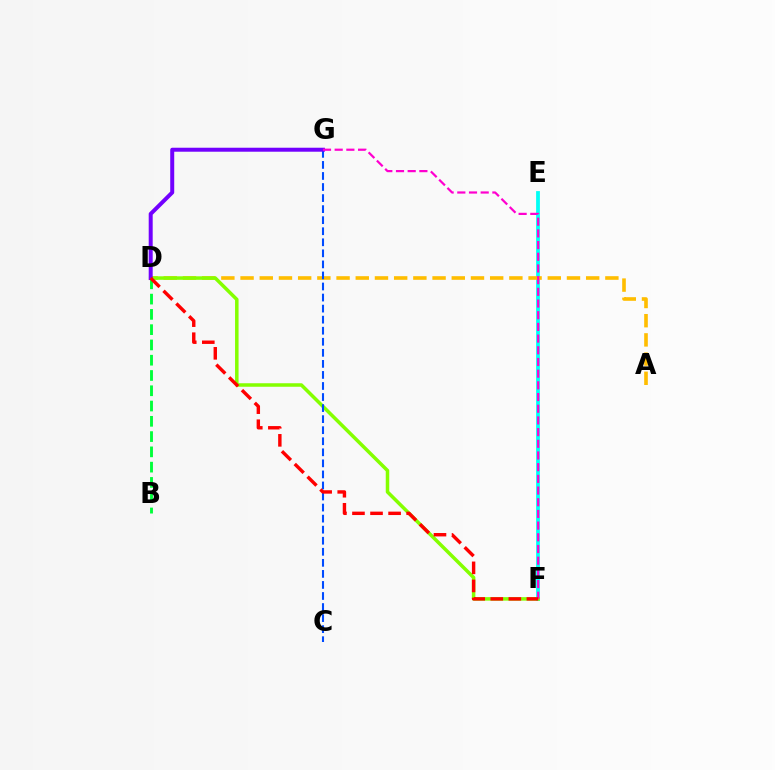{('E', 'F'): [{'color': '#00fff6', 'line_style': 'solid', 'thickness': 2.72}], ('A', 'D'): [{'color': '#ffbd00', 'line_style': 'dashed', 'thickness': 2.61}], ('D', 'F'): [{'color': '#84ff00', 'line_style': 'solid', 'thickness': 2.53}, {'color': '#ff0000', 'line_style': 'dashed', 'thickness': 2.45}], ('C', 'G'): [{'color': '#004bff', 'line_style': 'dashed', 'thickness': 1.5}], ('D', 'G'): [{'color': '#7200ff', 'line_style': 'solid', 'thickness': 2.87}], ('B', 'D'): [{'color': '#00ff39', 'line_style': 'dashed', 'thickness': 2.08}], ('F', 'G'): [{'color': '#ff00cf', 'line_style': 'dashed', 'thickness': 1.59}]}